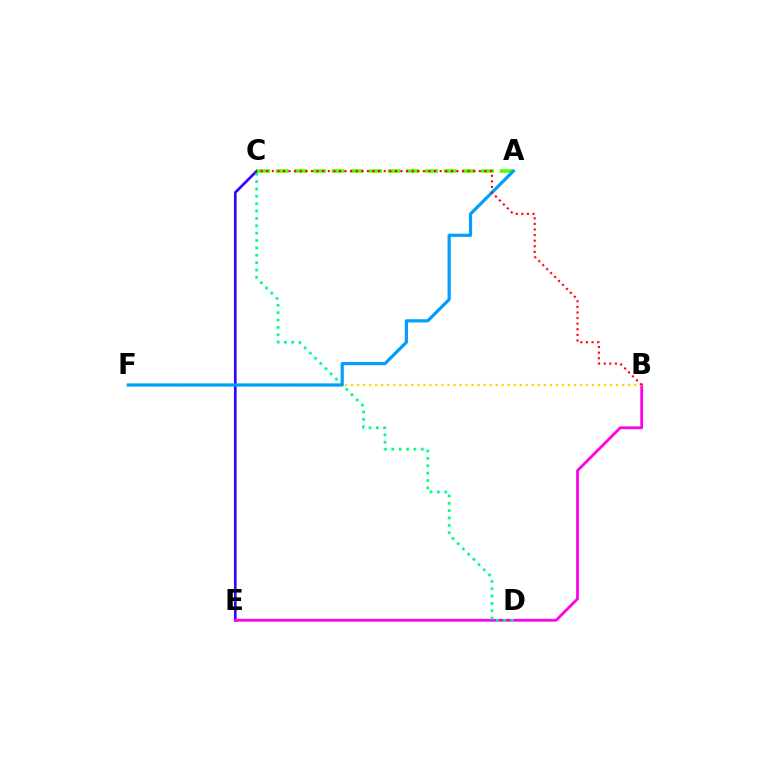{('C', 'E'): [{'color': '#3700ff', 'line_style': 'solid', 'thickness': 1.92}], ('B', 'E'): [{'color': '#ff00ed', 'line_style': 'solid', 'thickness': 2.0}], ('B', 'F'): [{'color': '#ffd500', 'line_style': 'dotted', 'thickness': 1.64}], ('C', 'D'): [{'color': '#00ff86', 'line_style': 'dotted', 'thickness': 2.0}], ('A', 'C'): [{'color': '#4fff00', 'line_style': 'dashed', 'thickness': 2.54}], ('A', 'F'): [{'color': '#009eff', 'line_style': 'solid', 'thickness': 2.3}], ('B', 'C'): [{'color': '#ff0000', 'line_style': 'dotted', 'thickness': 1.52}]}